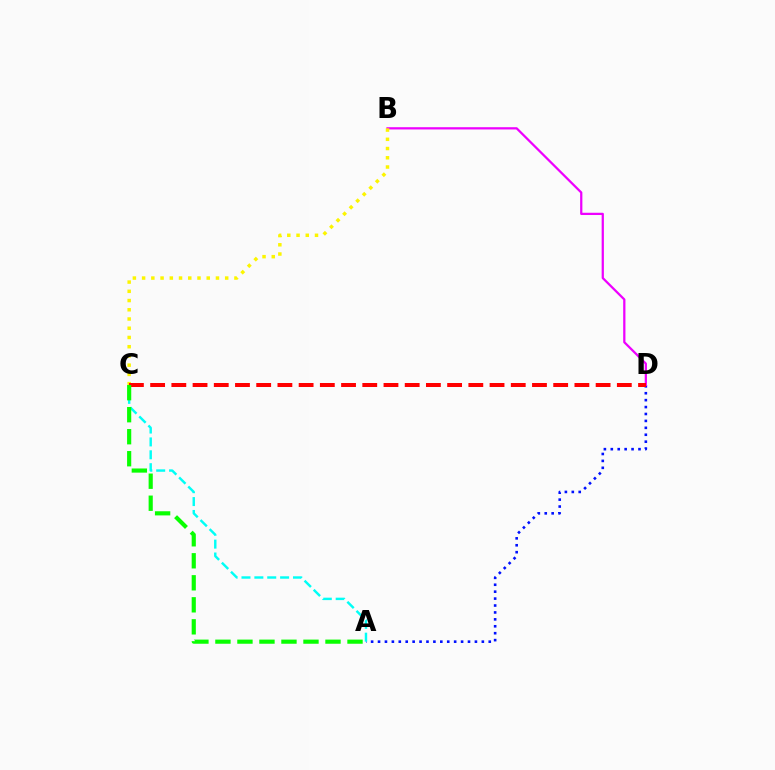{('A', 'D'): [{'color': '#0010ff', 'line_style': 'dotted', 'thickness': 1.88}], ('A', 'C'): [{'color': '#00fff6', 'line_style': 'dashed', 'thickness': 1.75}, {'color': '#08ff00', 'line_style': 'dashed', 'thickness': 2.99}], ('B', 'D'): [{'color': '#ee00ff', 'line_style': 'solid', 'thickness': 1.62}], ('B', 'C'): [{'color': '#fcf500', 'line_style': 'dotted', 'thickness': 2.51}], ('C', 'D'): [{'color': '#ff0000', 'line_style': 'dashed', 'thickness': 2.88}]}